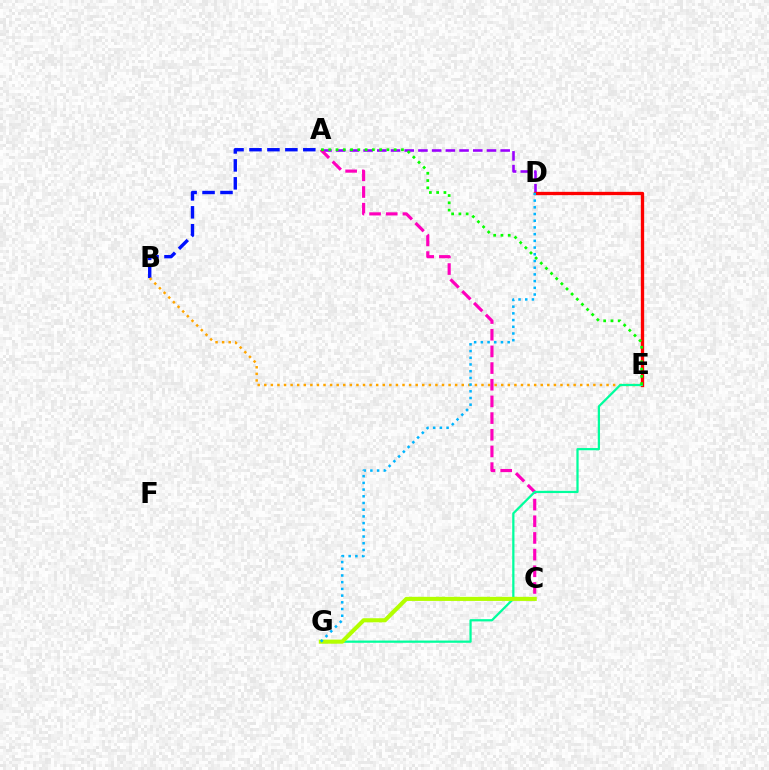{('A', 'B'): [{'color': '#0010ff', 'line_style': 'dashed', 'thickness': 2.44}], ('B', 'E'): [{'color': '#ffa500', 'line_style': 'dotted', 'thickness': 1.79}], ('A', 'D'): [{'color': '#9b00ff', 'line_style': 'dashed', 'thickness': 1.86}], ('D', 'E'): [{'color': '#ff0000', 'line_style': 'solid', 'thickness': 2.39}], ('A', 'C'): [{'color': '#ff00bd', 'line_style': 'dashed', 'thickness': 2.27}], ('E', 'G'): [{'color': '#00ff9d', 'line_style': 'solid', 'thickness': 1.62}], ('C', 'G'): [{'color': '#b3ff00', 'line_style': 'solid', 'thickness': 2.95}], ('A', 'E'): [{'color': '#08ff00', 'line_style': 'dotted', 'thickness': 1.98}], ('D', 'G'): [{'color': '#00b5ff', 'line_style': 'dotted', 'thickness': 1.82}]}